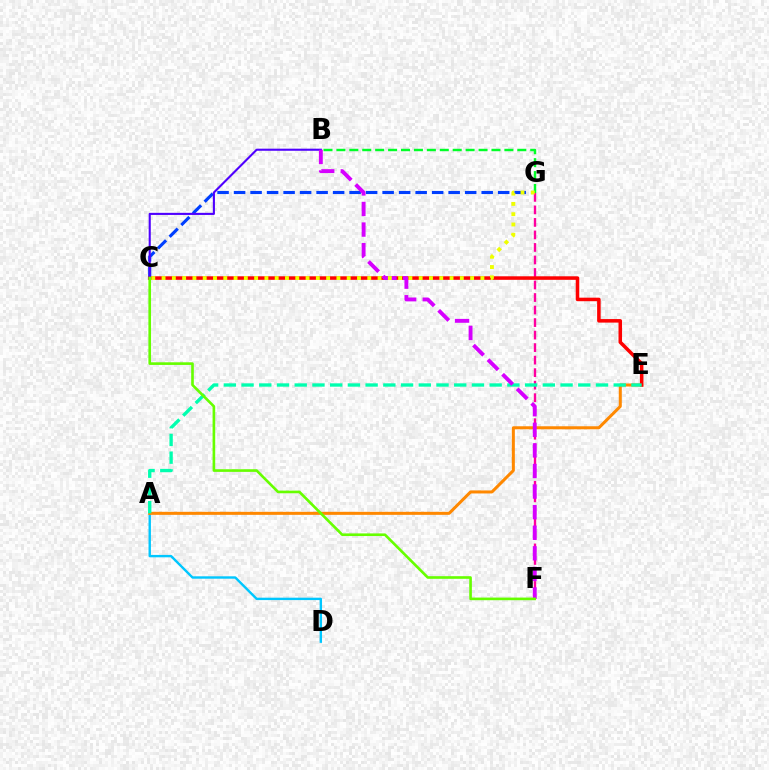{('C', 'G'): [{'color': '#003fff', 'line_style': 'dashed', 'thickness': 2.24}, {'color': '#eeff00', 'line_style': 'dotted', 'thickness': 2.79}], ('F', 'G'): [{'color': '#ff00a0', 'line_style': 'dashed', 'thickness': 1.7}], ('A', 'D'): [{'color': '#00c7ff', 'line_style': 'solid', 'thickness': 1.73}], ('A', 'E'): [{'color': '#ff8800', 'line_style': 'solid', 'thickness': 2.18}, {'color': '#00ffaf', 'line_style': 'dashed', 'thickness': 2.41}], ('C', 'E'): [{'color': '#ff0000', 'line_style': 'solid', 'thickness': 2.54}], ('B', 'C'): [{'color': '#4f00ff', 'line_style': 'solid', 'thickness': 1.51}], ('B', 'G'): [{'color': '#00ff27', 'line_style': 'dashed', 'thickness': 1.76}], ('B', 'F'): [{'color': '#d600ff', 'line_style': 'dashed', 'thickness': 2.8}], ('C', 'F'): [{'color': '#66ff00', 'line_style': 'solid', 'thickness': 1.9}]}